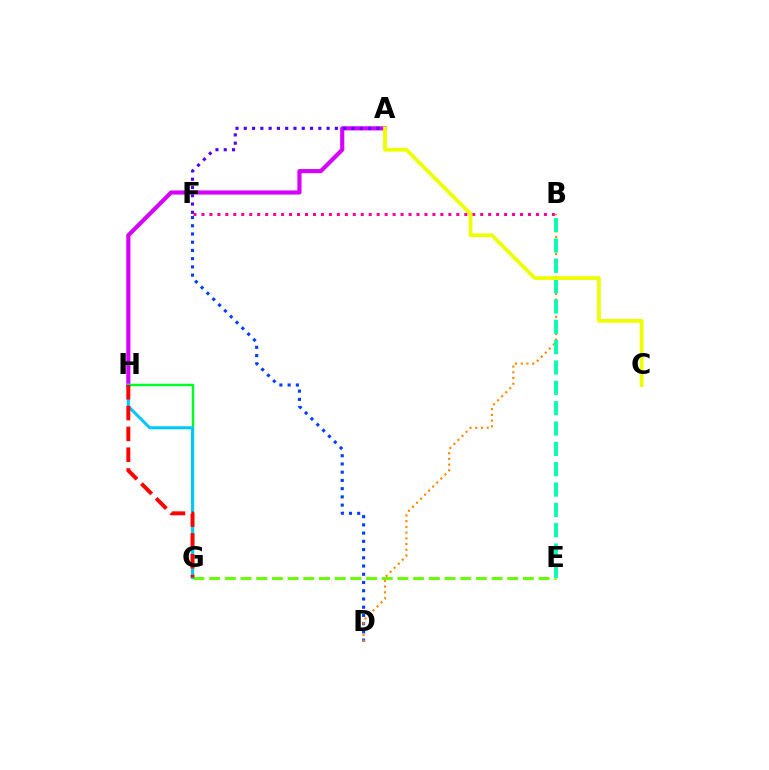{('D', 'F'): [{'color': '#003fff', 'line_style': 'dotted', 'thickness': 2.24}], ('B', 'F'): [{'color': '#ff00a0', 'line_style': 'dotted', 'thickness': 2.16}], ('E', 'G'): [{'color': '#66ff00', 'line_style': 'dashed', 'thickness': 2.13}], ('A', 'H'): [{'color': '#d600ff', 'line_style': 'solid', 'thickness': 2.98}], ('A', 'F'): [{'color': '#4f00ff', 'line_style': 'dotted', 'thickness': 2.25}], ('B', 'D'): [{'color': '#ff8800', 'line_style': 'dotted', 'thickness': 1.55}], ('G', 'H'): [{'color': '#00ff27', 'line_style': 'solid', 'thickness': 1.77}, {'color': '#00c7ff', 'line_style': 'solid', 'thickness': 2.17}, {'color': '#ff0000', 'line_style': 'dashed', 'thickness': 2.83}], ('B', 'E'): [{'color': '#00ffaf', 'line_style': 'dashed', 'thickness': 2.76}], ('A', 'C'): [{'color': '#eeff00', 'line_style': 'solid', 'thickness': 2.73}]}